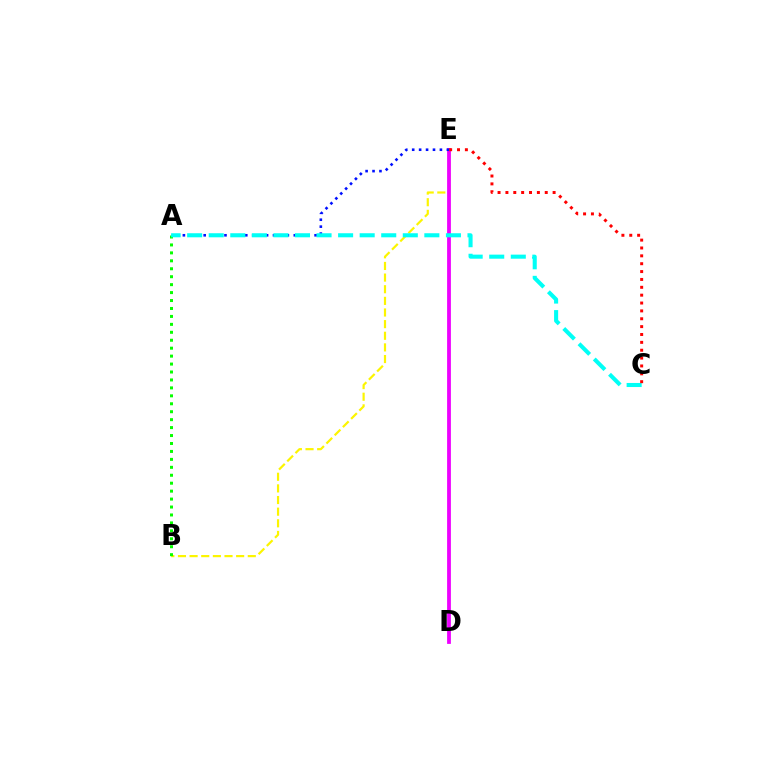{('B', 'E'): [{'color': '#fcf500', 'line_style': 'dashed', 'thickness': 1.58}], ('D', 'E'): [{'color': '#ee00ff', 'line_style': 'solid', 'thickness': 2.73}], ('A', 'E'): [{'color': '#0010ff', 'line_style': 'dotted', 'thickness': 1.88}], ('A', 'B'): [{'color': '#08ff00', 'line_style': 'dotted', 'thickness': 2.16}], ('A', 'C'): [{'color': '#00fff6', 'line_style': 'dashed', 'thickness': 2.93}], ('C', 'E'): [{'color': '#ff0000', 'line_style': 'dotted', 'thickness': 2.14}]}